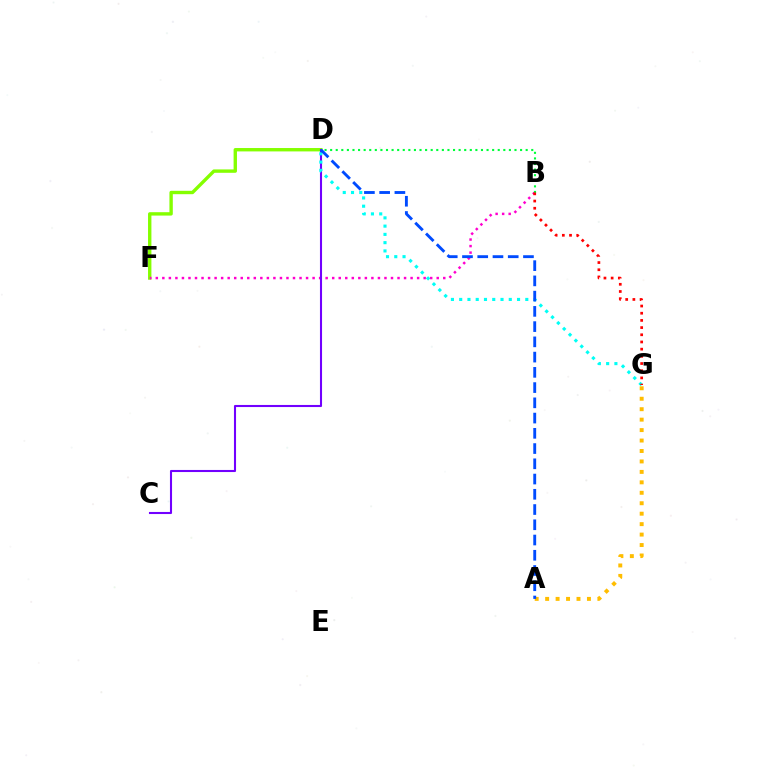{('A', 'G'): [{'color': '#ffbd00', 'line_style': 'dotted', 'thickness': 2.84}], ('D', 'F'): [{'color': '#84ff00', 'line_style': 'solid', 'thickness': 2.43}], ('B', 'F'): [{'color': '#ff00cf', 'line_style': 'dotted', 'thickness': 1.78}], ('C', 'D'): [{'color': '#7200ff', 'line_style': 'solid', 'thickness': 1.5}], ('D', 'G'): [{'color': '#00fff6', 'line_style': 'dotted', 'thickness': 2.25}], ('A', 'D'): [{'color': '#004bff', 'line_style': 'dashed', 'thickness': 2.07}], ('B', 'D'): [{'color': '#00ff39', 'line_style': 'dotted', 'thickness': 1.52}], ('B', 'G'): [{'color': '#ff0000', 'line_style': 'dotted', 'thickness': 1.95}]}